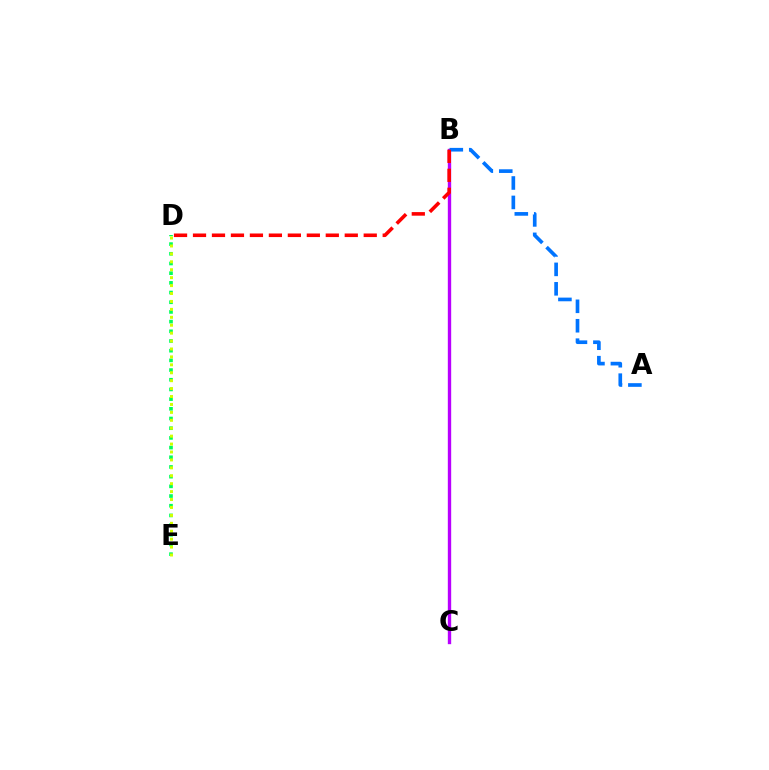{('B', 'C'): [{'color': '#b900ff', 'line_style': 'solid', 'thickness': 2.42}], ('D', 'E'): [{'color': '#00ff5c', 'line_style': 'dotted', 'thickness': 2.63}, {'color': '#d1ff00', 'line_style': 'dotted', 'thickness': 2.15}], ('A', 'B'): [{'color': '#0074ff', 'line_style': 'dashed', 'thickness': 2.64}], ('B', 'D'): [{'color': '#ff0000', 'line_style': 'dashed', 'thickness': 2.58}]}